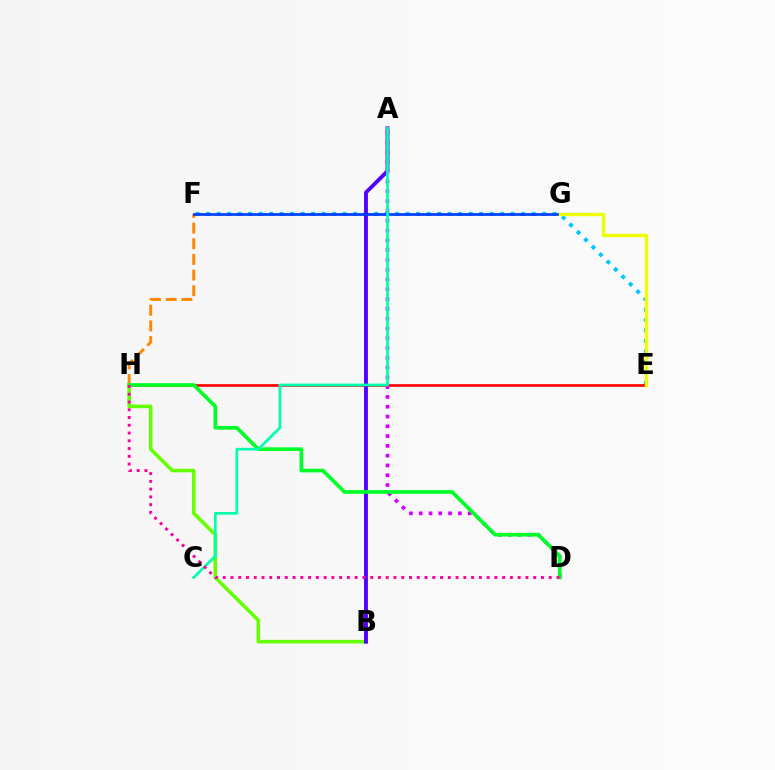{('F', 'H'): [{'color': '#ff8800', 'line_style': 'dashed', 'thickness': 2.13}], ('E', 'F'): [{'color': '#00c7ff', 'line_style': 'dotted', 'thickness': 2.85}], ('E', 'H'): [{'color': '#ff0000', 'line_style': 'solid', 'thickness': 1.91}], ('B', 'H'): [{'color': '#66ff00', 'line_style': 'solid', 'thickness': 2.57}], ('A', 'B'): [{'color': '#4f00ff', 'line_style': 'solid', 'thickness': 2.78}], ('F', 'G'): [{'color': '#003fff', 'line_style': 'solid', 'thickness': 1.98}], ('E', 'G'): [{'color': '#eeff00', 'line_style': 'solid', 'thickness': 2.44}], ('A', 'D'): [{'color': '#d600ff', 'line_style': 'dotted', 'thickness': 2.66}], ('D', 'H'): [{'color': '#00ff27', 'line_style': 'solid', 'thickness': 2.65}, {'color': '#ff00a0', 'line_style': 'dotted', 'thickness': 2.11}], ('A', 'C'): [{'color': '#00ffaf', 'line_style': 'solid', 'thickness': 1.95}]}